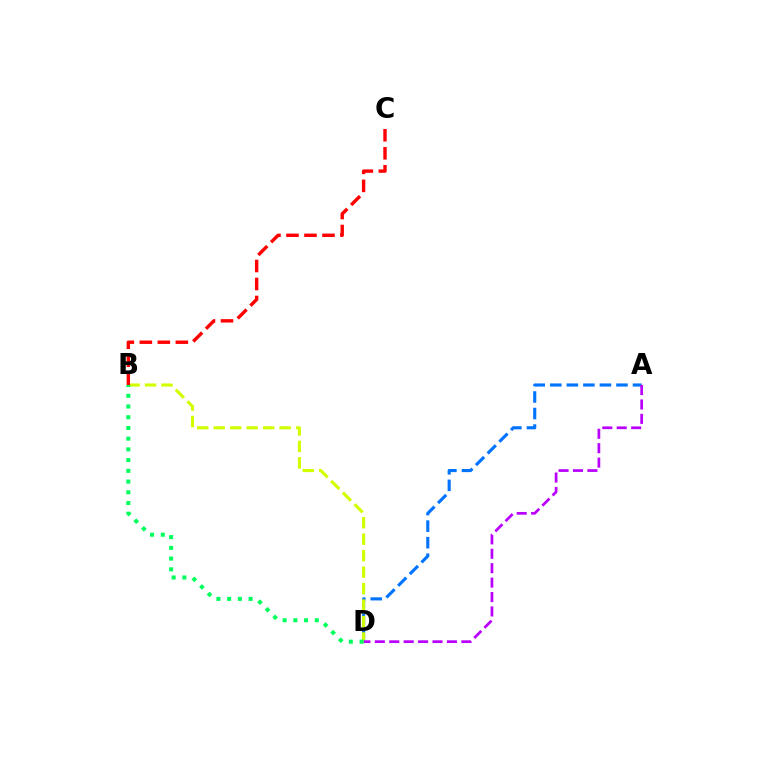{('A', 'D'): [{'color': '#0074ff', 'line_style': 'dashed', 'thickness': 2.25}, {'color': '#b900ff', 'line_style': 'dashed', 'thickness': 1.96}], ('B', 'D'): [{'color': '#d1ff00', 'line_style': 'dashed', 'thickness': 2.24}, {'color': '#00ff5c', 'line_style': 'dotted', 'thickness': 2.91}], ('B', 'C'): [{'color': '#ff0000', 'line_style': 'dashed', 'thickness': 2.45}]}